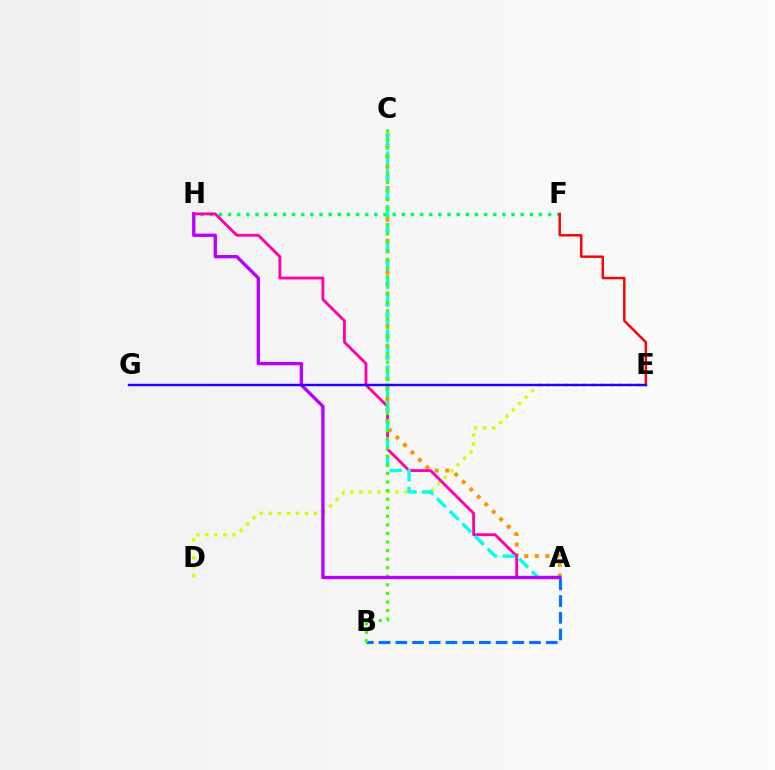{('F', 'H'): [{'color': '#00ff5c', 'line_style': 'dotted', 'thickness': 2.48}], ('D', 'E'): [{'color': '#d1ff00', 'line_style': 'dotted', 'thickness': 2.46}], ('A', 'B'): [{'color': '#0074ff', 'line_style': 'dashed', 'thickness': 2.27}], ('A', 'C'): [{'color': '#ff9400', 'line_style': 'dotted', 'thickness': 2.87}, {'color': '#00fff6', 'line_style': 'dashed', 'thickness': 2.43}], ('A', 'H'): [{'color': '#ff00ac', 'line_style': 'solid', 'thickness': 2.05}, {'color': '#b900ff', 'line_style': 'solid', 'thickness': 2.4}], ('B', 'C'): [{'color': '#3dff00', 'line_style': 'dotted', 'thickness': 2.33}], ('E', 'F'): [{'color': '#ff0000', 'line_style': 'solid', 'thickness': 1.76}], ('E', 'G'): [{'color': '#2500ff', 'line_style': 'solid', 'thickness': 1.74}]}